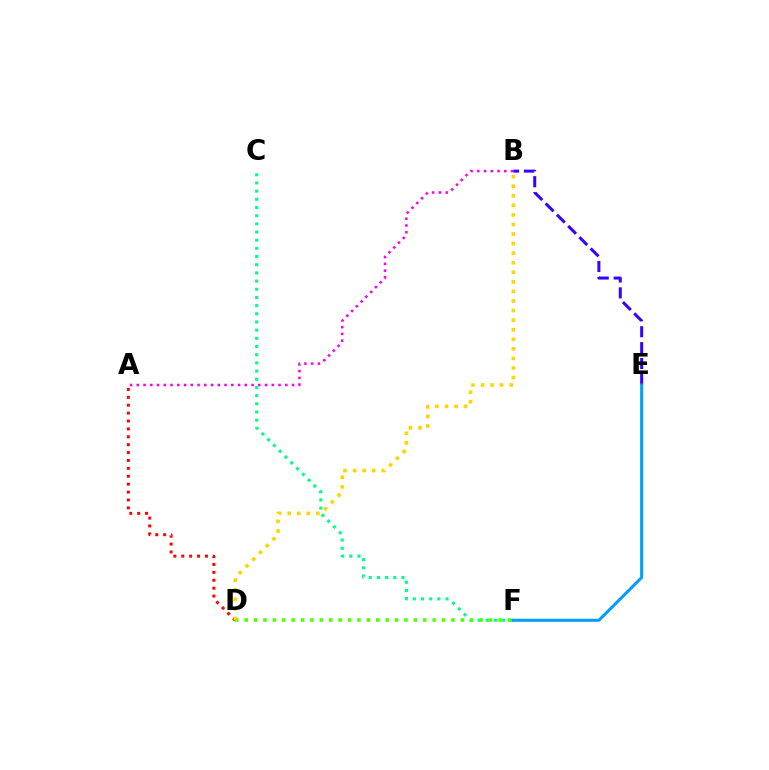{('A', 'B'): [{'color': '#ff00ed', 'line_style': 'dotted', 'thickness': 1.83}], ('C', 'F'): [{'color': '#00ff86', 'line_style': 'dotted', 'thickness': 2.22}], ('A', 'D'): [{'color': '#ff0000', 'line_style': 'dotted', 'thickness': 2.15}], ('D', 'F'): [{'color': '#4fff00', 'line_style': 'dotted', 'thickness': 2.55}], ('B', 'D'): [{'color': '#ffd500', 'line_style': 'dotted', 'thickness': 2.6}], ('B', 'E'): [{'color': '#3700ff', 'line_style': 'dashed', 'thickness': 2.16}], ('E', 'F'): [{'color': '#009eff', 'line_style': 'solid', 'thickness': 2.18}]}